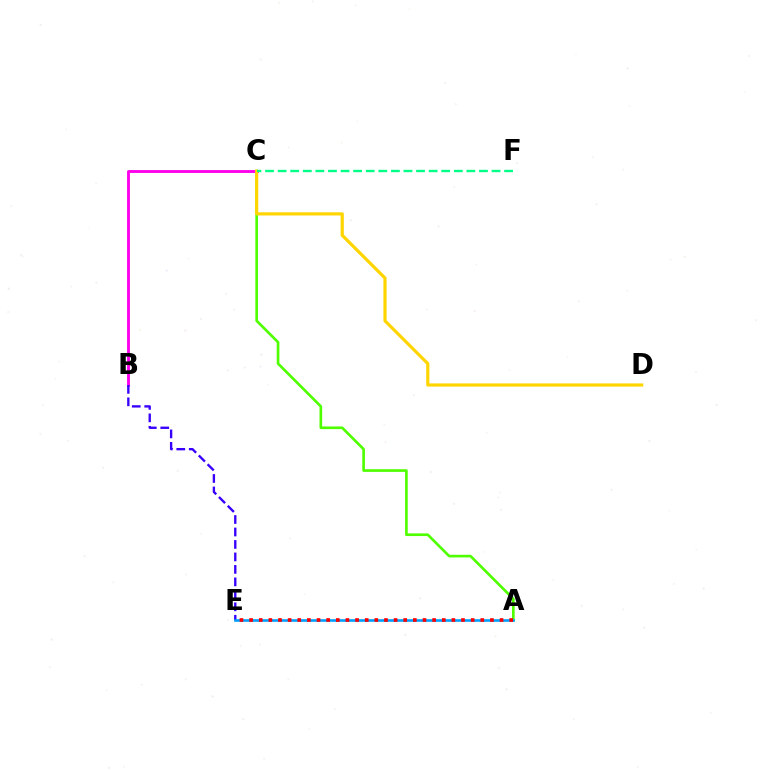{('A', 'C'): [{'color': '#4fff00', 'line_style': 'solid', 'thickness': 1.92}], ('B', 'C'): [{'color': '#ff00ed', 'line_style': 'solid', 'thickness': 2.07}], ('B', 'E'): [{'color': '#3700ff', 'line_style': 'dashed', 'thickness': 1.69}], ('C', 'D'): [{'color': '#ffd500', 'line_style': 'solid', 'thickness': 2.29}], ('A', 'E'): [{'color': '#009eff', 'line_style': 'solid', 'thickness': 1.89}, {'color': '#ff0000', 'line_style': 'dotted', 'thickness': 2.62}], ('C', 'F'): [{'color': '#00ff86', 'line_style': 'dashed', 'thickness': 1.71}]}